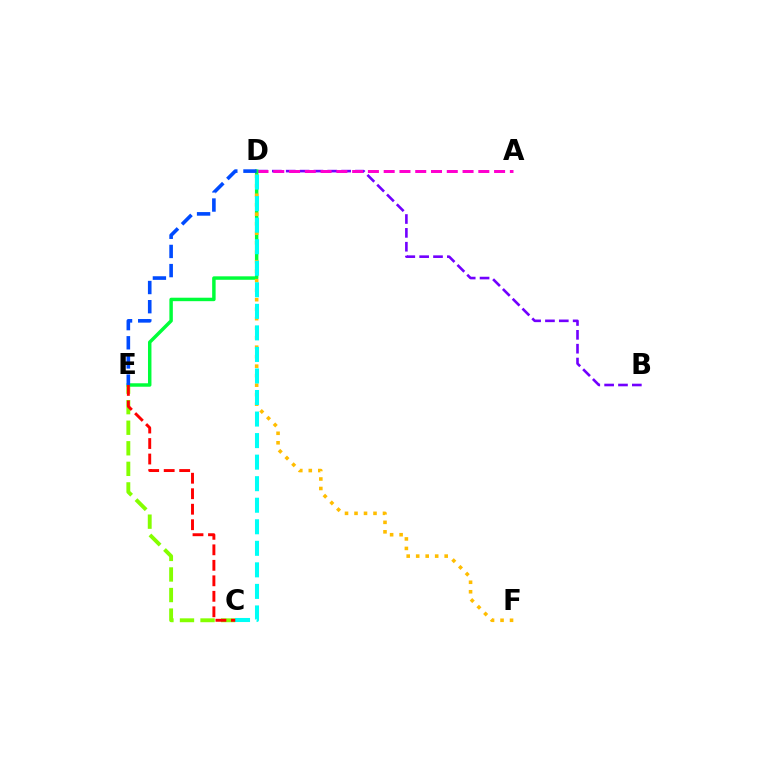{('B', 'D'): [{'color': '#7200ff', 'line_style': 'dashed', 'thickness': 1.88}], ('C', 'E'): [{'color': '#84ff00', 'line_style': 'dashed', 'thickness': 2.79}, {'color': '#ff0000', 'line_style': 'dashed', 'thickness': 2.11}], ('A', 'D'): [{'color': '#ff00cf', 'line_style': 'dashed', 'thickness': 2.14}], ('D', 'E'): [{'color': '#00ff39', 'line_style': 'solid', 'thickness': 2.49}, {'color': '#004bff', 'line_style': 'dashed', 'thickness': 2.6}], ('D', 'F'): [{'color': '#ffbd00', 'line_style': 'dotted', 'thickness': 2.58}], ('C', 'D'): [{'color': '#00fff6', 'line_style': 'dashed', 'thickness': 2.93}]}